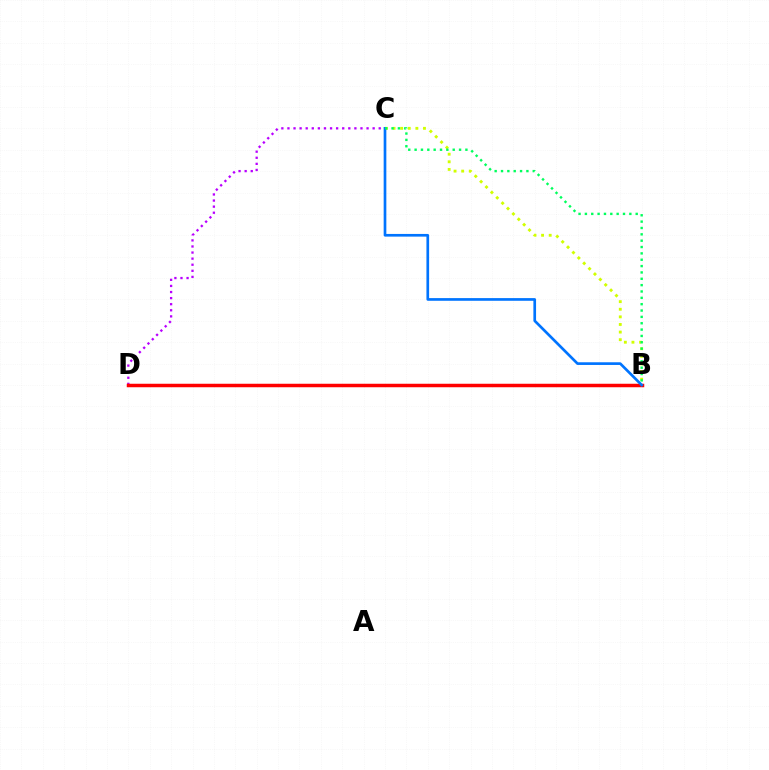{('B', 'C'): [{'color': '#d1ff00', 'line_style': 'dotted', 'thickness': 2.07}, {'color': '#0074ff', 'line_style': 'solid', 'thickness': 1.93}, {'color': '#00ff5c', 'line_style': 'dotted', 'thickness': 1.73}], ('C', 'D'): [{'color': '#b900ff', 'line_style': 'dotted', 'thickness': 1.65}], ('B', 'D'): [{'color': '#ff0000', 'line_style': 'solid', 'thickness': 2.51}]}